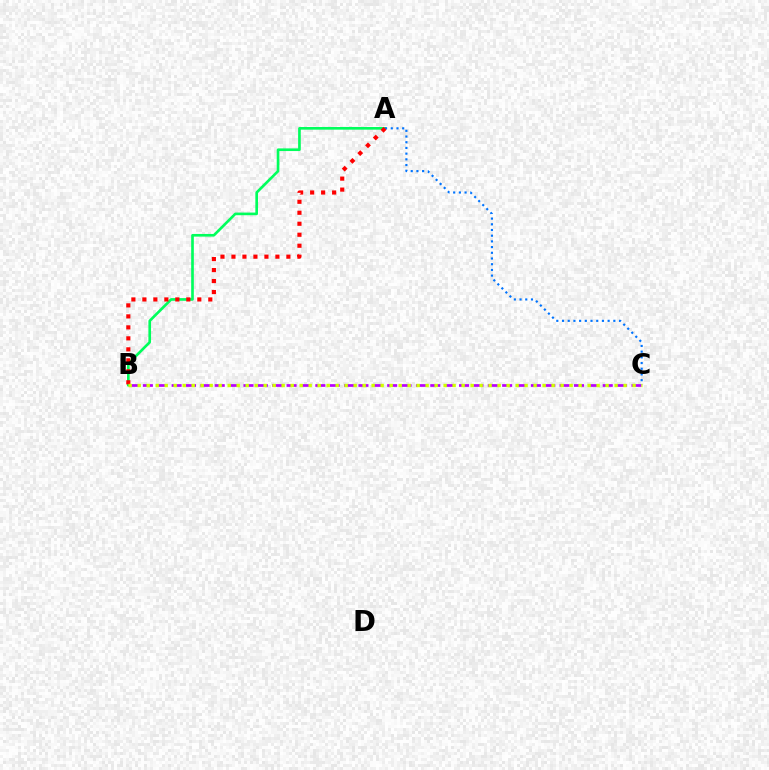{('B', 'C'): [{'color': '#b900ff', 'line_style': 'dashed', 'thickness': 1.95}, {'color': '#d1ff00', 'line_style': 'dotted', 'thickness': 2.44}], ('A', 'B'): [{'color': '#00ff5c', 'line_style': 'solid', 'thickness': 1.91}, {'color': '#ff0000', 'line_style': 'dotted', 'thickness': 2.99}], ('A', 'C'): [{'color': '#0074ff', 'line_style': 'dotted', 'thickness': 1.55}]}